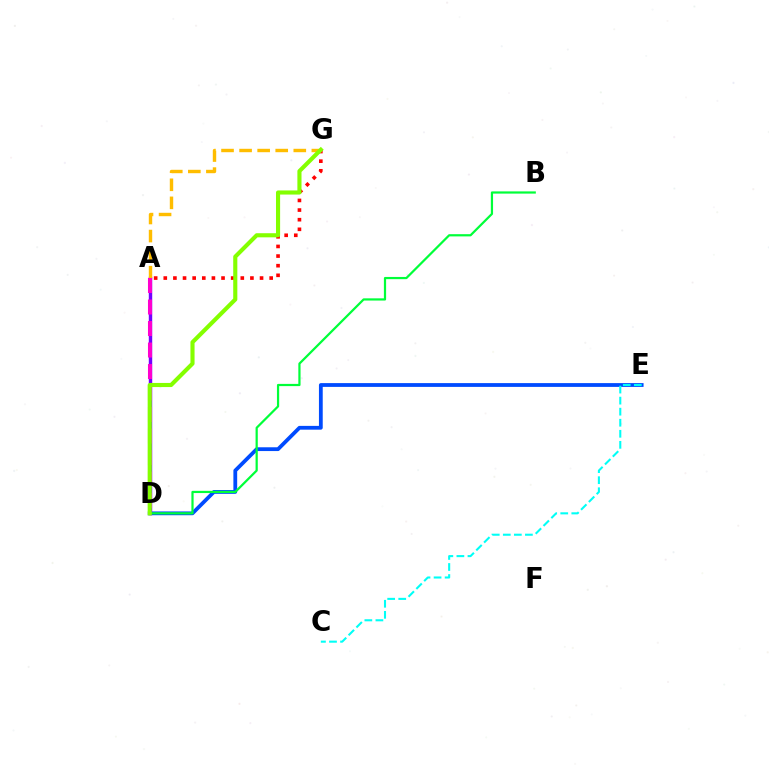{('A', 'G'): [{'color': '#ff0000', 'line_style': 'dotted', 'thickness': 2.62}, {'color': '#ffbd00', 'line_style': 'dashed', 'thickness': 2.45}], ('D', 'E'): [{'color': '#004bff', 'line_style': 'solid', 'thickness': 2.73}], ('A', 'D'): [{'color': '#7200ff', 'line_style': 'solid', 'thickness': 2.46}, {'color': '#ff00cf', 'line_style': 'dashed', 'thickness': 2.92}], ('B', 'D'): [{'color': '#00ff39', 'line_style': 'solid', 'thickness': 1.6}], ('D', 'G'): [{'color': '#84ff00', 'line_style': 'solid', 'thickness': 2.96}], ('C', 'E'): [{'color': '#00fff6', 'line_style': 'dashed', 'thickness': 1.5}]}